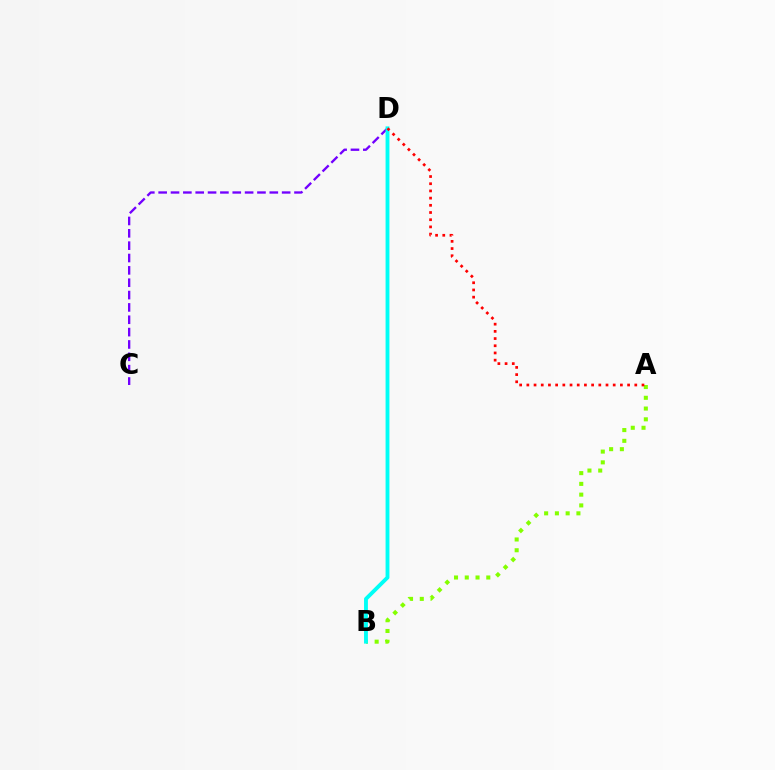{('A', 'B'): [{'color': '#84ff00', 'line_style': 'dotted', 'thickness': 2.92}], ('C', 'D'): [{'color': '#7200ff', 'line_style': 'dashed', 'thickness': 1.68}], ('B', 'D'): [{'color': '#00fff6', 'line_style': 'solid', 'thickness': 2.78}], ('A', 'D'): [{'color': '#ff0000', 'line_style': 'dotted', 'thickness': 1.95}]}